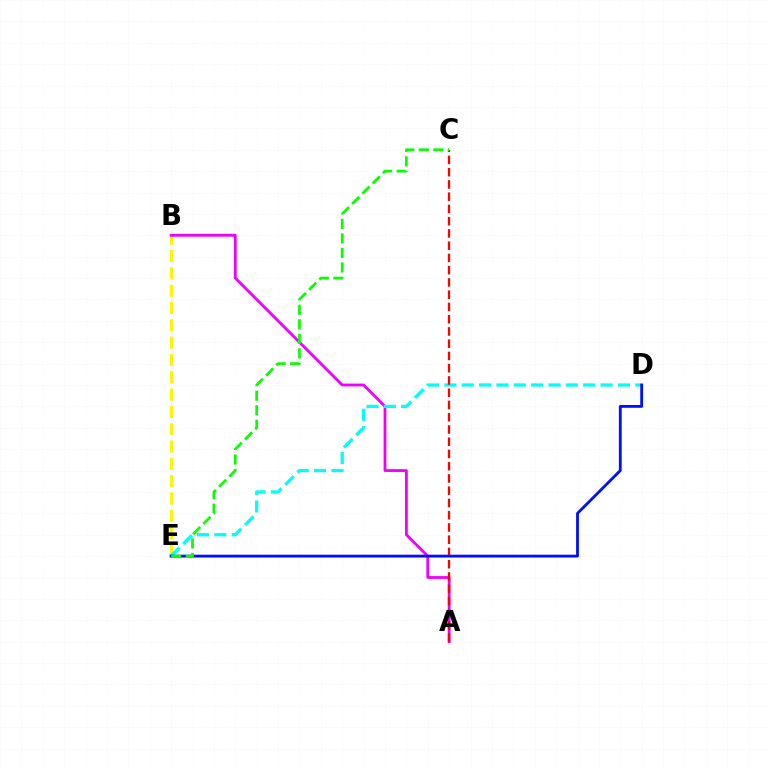{('B', 'E'): [{'color': '#fcf500', 'line_style': 'dashed', 'thickness': 2.35}], ('A', 'B'): [{'color': '#ee00ff', 'line_style': 'solid', 'thickness': 2.02}], ('D', 'E'): [{'color': '#00fff6', 'line_style': 'dashed', 'thickness': 2.36}, {'color': '#0010ff', 'line_style': 'solid', 'thickness': 2.03}], ('A', 'C'): [{'color': '#ff0000', 'line_style': 'dashed', 'thickness': 1.66}], ('C', 'E'): [{'color': '#08ff00', 'line_style': 'dashed', 'thickness': 1.97}]}